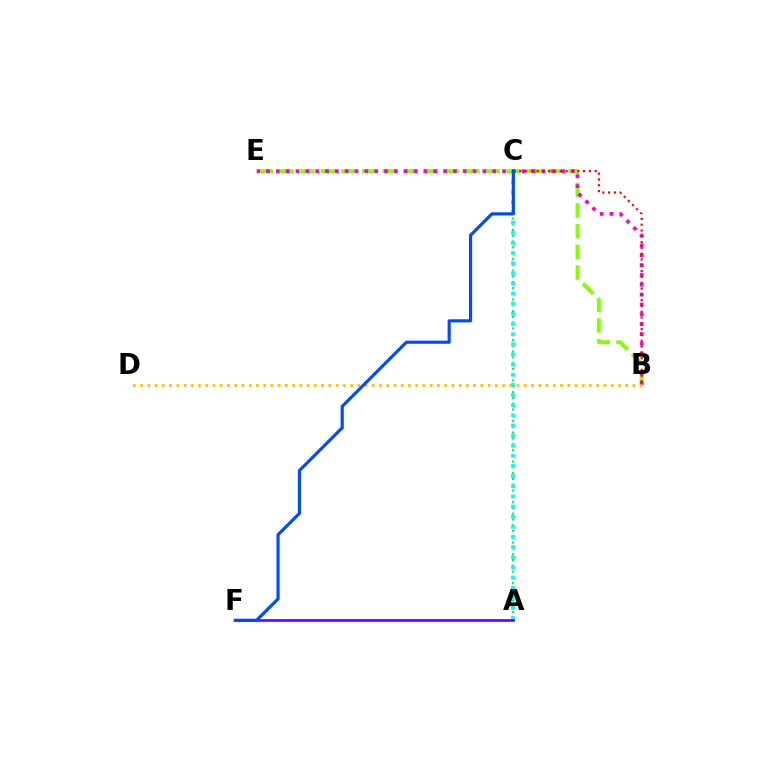{('B', 'E'): [{'color': '#84ff00', 'line_style': 'dashed', 'thickness': 2.8}, {'color': '#ff00cf', 'line_style': 'dotted', 'thickness': 2.67}], ('A', 'C'): [{'color': '#00ff39', 'line_style': 'dotted', 'thickness': 1.57}, {'color': '#00fff6', 'line_style': 'dotted', 'thickness': 2.75}], ('B', 'C'): [{'color': '#ff0000', 'line_style': 'dotted', 'thickness': 1.58}], ('B', 'D'): [{'color': '#ffbd00', 'line_style': 'dotted', 'thickness': 1.97}], ('A', 'F'): [{'color': '#7200ff', 'line_style': 'solid', 'thickness': 1.93}], ('C', 'F'): [{'color': '#004bff', 'line_style': 'solid', 'thickness': 2.27}]}